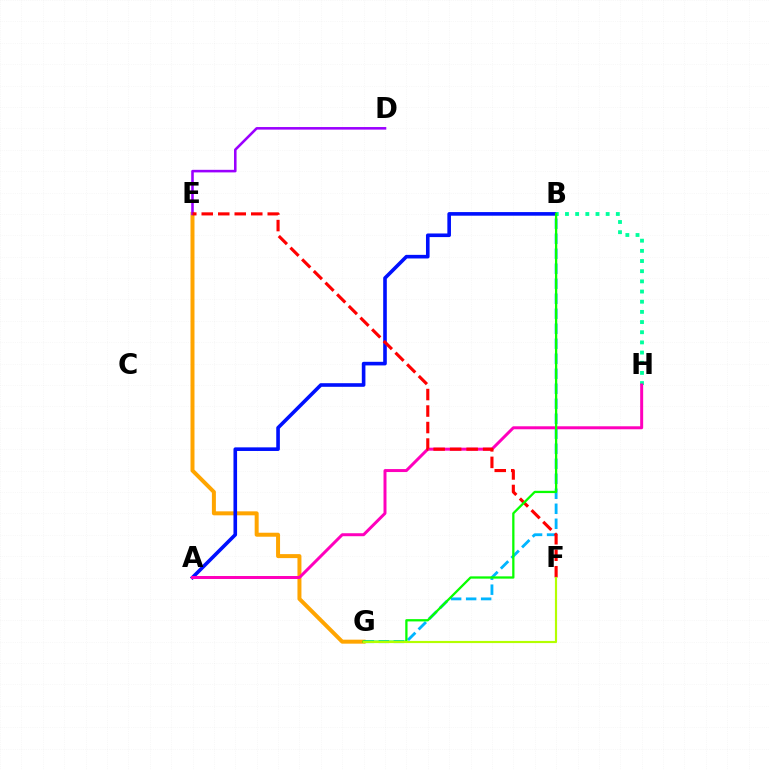{('E', 'G'): [{'color': '#ffa500', 'line_style': 'solid', 'thickness': 2.87}], ('A', 'B'): [{'color': '#0010ff', 'line_style': 'solid', 'thickness': 2.6}], ('B', 'G'): [{'color': '#00b5ff', 'line_style': 'dashed', 'thickness': 2.04}, {'color': '#08ff00', 'line_style': 'solid', 'thickness': 1.64}], ('B', 'H'): [{'color': '#00ff9d', 'line_style': 'dotted', 'thickness': 2.76}], ('A', 'H'): [{'color': '#ff00bd', 'line_style': 'solid', 'thickness': 2.15}], ('D', 'E'): [{'color': '#9b00ff', 'line_style': 'solid', 'thickness': 1.85}], ('E', 'F'): [{'color': '#ff0000', 'line_style': 'dashed', 'thickness': 2.24}], ('F', 'G'): [{'color': '#b3ff00', 'line_style': 'solid', 'thickness': 1.56}]}